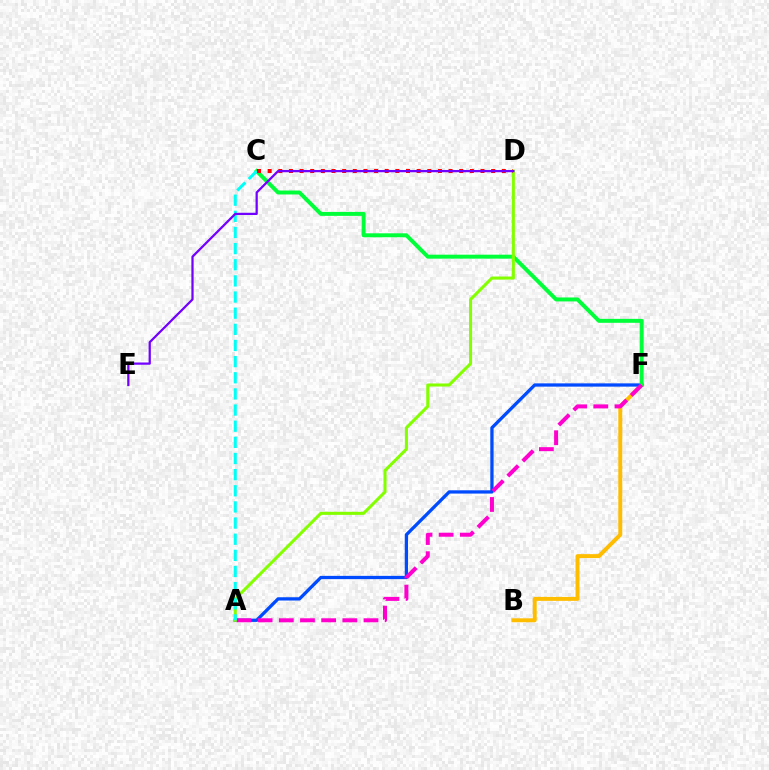{('B', 'F'): [{'color': '#ffbd00', 'line_style': 'solid', 'thickness': 2.84}], ('A', 'F'): [{'color': '#004bff', 'line_style': 'solid', 'thickness': 2.36}, {'color': '#ff00cf', 'line_style': 'dashed', 'thickness': 2.88}], ('C', 'F'): [{'color': '#00ff39', 'line_style': 'solid', 'thickness': 2.85}], ('A', 'D'): [{'color': '#84ff00', 'line_style': 'solid', 'thickness': 2.21}], ('A', 'C'): [{'color': '#00fff6', 'line_style': 'dashed', 'thickness': 2.19}], ('C', 'D'): [{'color': '#ff0000', 'line_style': 'dotted', 'thickness': 2.89}], ('D', 'E'): [{'color': '#7200ff', 'line_style': 'solid', 'thickness': 1.61}]}